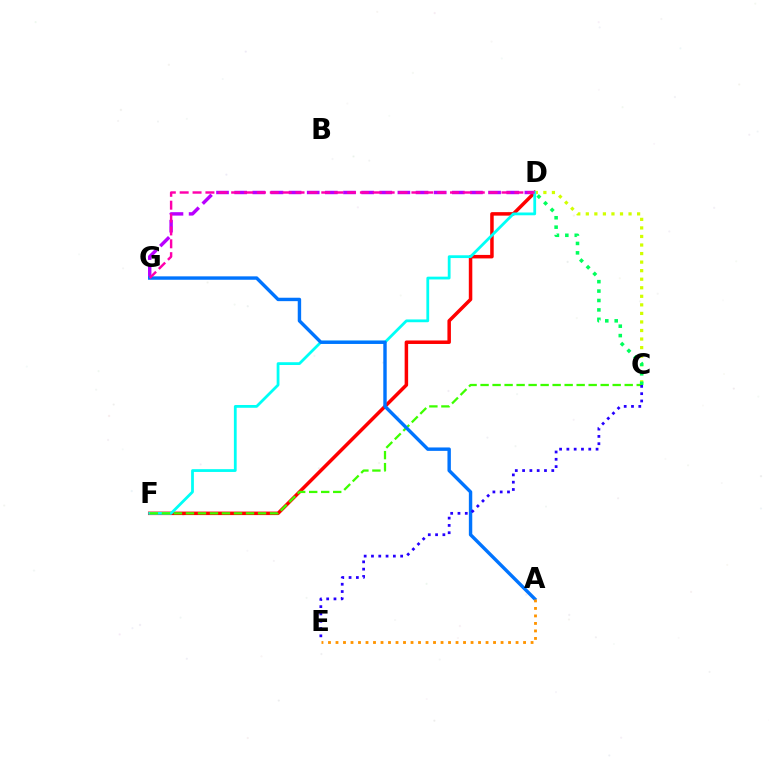{('D', 'F'): [{'color': '#ff0000', 'line_style': 'solid', 'thickness': 2.52}, {'color': '#00fff6', 'line_style': 'solid', 'thickness': 2.0}], ('D', 'G'): [{'color': '#b900ff', 'line_style': 'dashed', 'thickness': 2.46}, {'color': '#ff00ac', 'line_style': 'dashed', 'thickness': 1.75}], ('C', 'D'): [{'color': '#d1ff00', 'line_style': 'dotted', 'thickness': 2.32}, {'color': '#00ff5c', 'line_style': 'dotted', 'thickness': 2.56}], ('C', 'F'): [{'color': '#3dff00', 'line_style': 'dashed', 'thickness': 1.63}], ('A', 'G'): [{'color': '#0074ff', 'line_style': 'solid', 'thickness': 2.45}], ('A', 'E'): [{'color': '#ff9400', 'line_style': 'dotted', 'thickness': 2.04}], ('C', 'E'): [{'color': '#2500ff', 'line_style': 'dotted', 'thickness': 1.98}]}